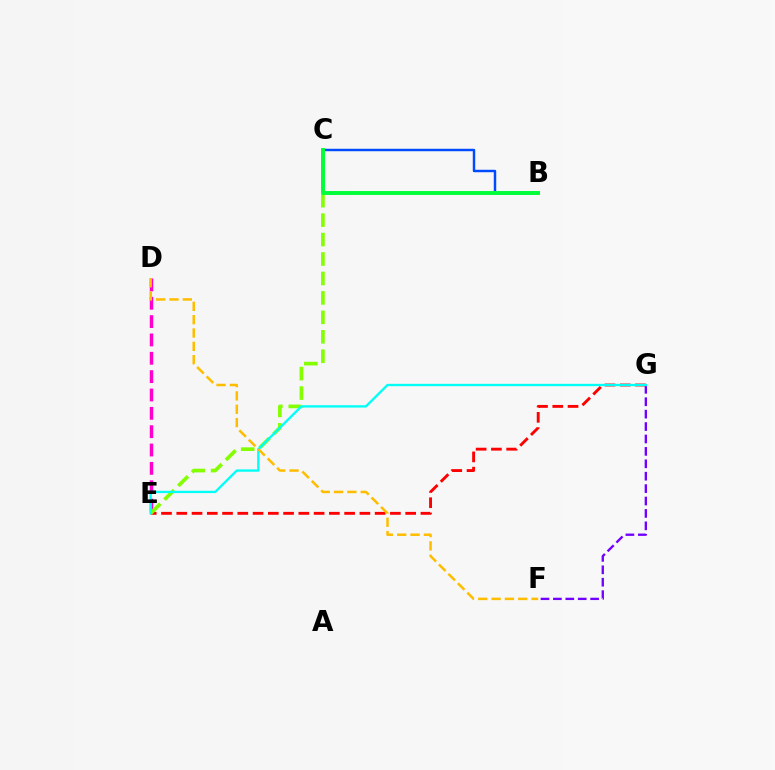{('F', 'G'): [{'color': '#7200ff', 'line_style': 'dashed', 'thickness': 1.69}], ('E', 'G'): [{'color': '#ff0000', 'line_style': 'dashed', 'thickness': 2.07}, {'color': '#00fff6', 'line_style': 'solid', 'thickness': 1.68}], ('B', 'C'): [{'color': '#004bff', 'line_style': 'solid', 'thickness': 1.76}, {'color': '#00ff39', 'line_style': 'solid', 'thickness': 2.83}], ('D', 'E'): [{'color': '#ff00cf', 'line_style': 'dashed', 'thickness': 2.49}], ('C', 'E'): [{'color': '#84ff00', 'line_style': 'dashed', 'thickness': 2.64}], ('D', 'F'): [{'color': '#ffbd00', 'line_style': 'dashed', 'thickness': 1.81}]}